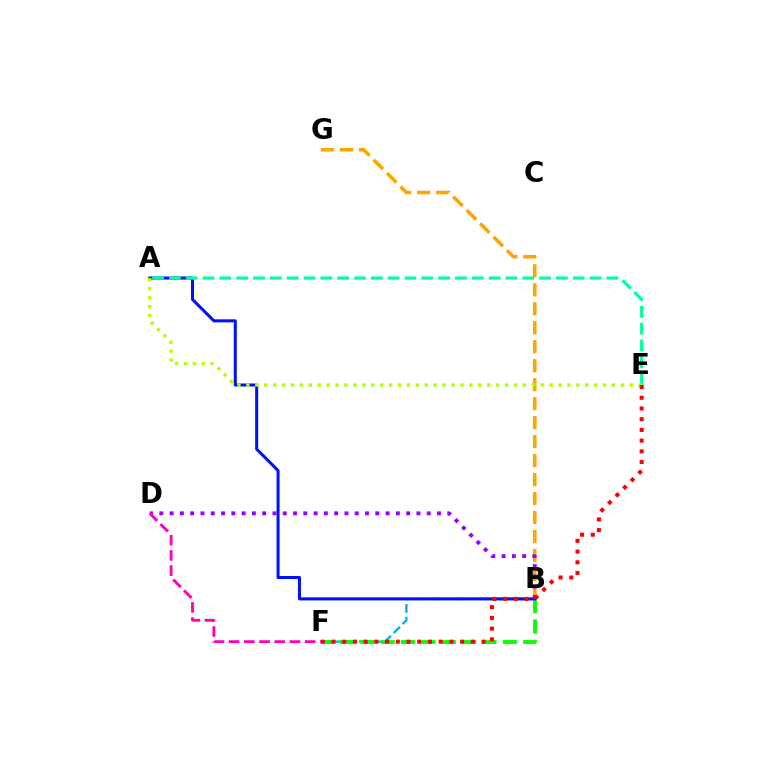{('B', 'G'): [{'color': '#ffa500', 'line_style': 'dashed', 'thickness': 2.58}], ('B', 'F'): [{'color': '#00b5ff', 'line_style': 'dashed', 'thickness': 1.73}, {'color': '#08ff00', 'line_style': 'dashed', 'thickness': 2.77}], ('A', 'B'): [{'color': '#0010ff', 'line_style': 'solid', 'thickness': 2.19}], ('A', 'E'): [{'color': '#00ff9d', 'line_style': 'dashed', 'thickness': 2.29}, {'color': '#b3ff00', 'line_style': 'dotted', 'thickness': 2.42}], ('B', 'D'): [{'color': '#9b00ff', 'line_style': 'dotted', 'thickness': 2.79}], ('E', 'F'): [{'color': '#ff0000', 'line_style': 'dotted', 'thickness': 2.91}], ('D', 'F'): [{'color': '#ff00bd', 'line_style': 'dashed', 'thickness': 2.06}]}